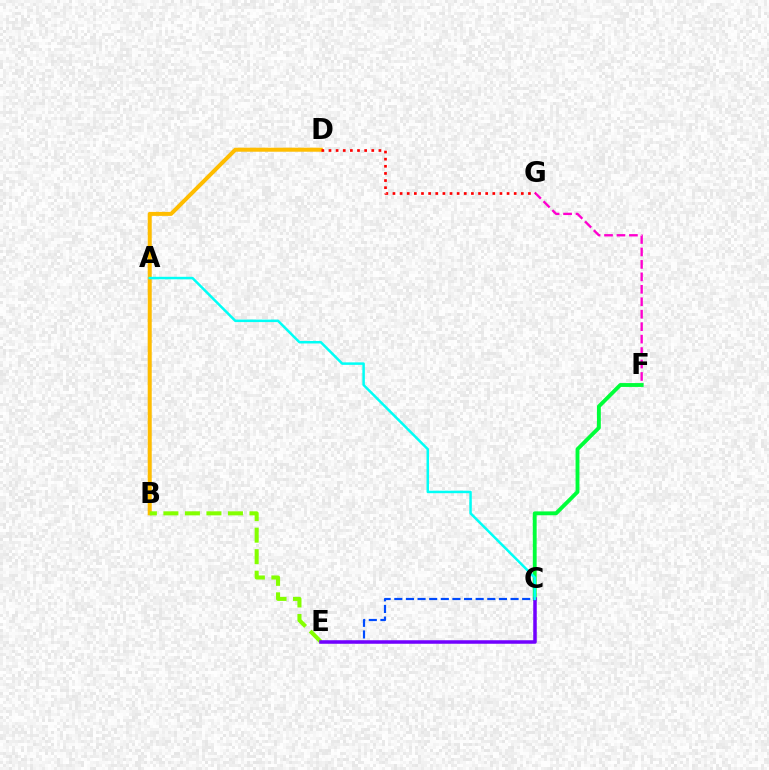{('C', 'E'): [{'color': '#004bff', 'line_style': 'dashed', 'thickness': 1.58}, {'color': '#7200ff', 'line_style': 'solid', 'thickness': 2.53}], ('B', 'D'): [{'color': '#ffbd00', 'line_style': 'solid', 'thickness': 2.88}], ('B', 'E'): [{'color': '#84ff00', 'line_style': 'dashed', 'thickness': 2.92}], ('F', 'G'): [{'color': '#ff00cf', 'line_style': 'dashed', 'thickness': 1.69}], ('D', 'G'): [{'color': '#ff0000', 'line_style': 'dotted', 'thickness': 1.94}], ('C', 'F'): [{'color': '#00ff39', 'line_style': 'solid', 'thickness': 2.78}], ('A', 'C'): [{'color': '#00fff6', 'line_style': 'solid', 'thickness': 1.8}]}